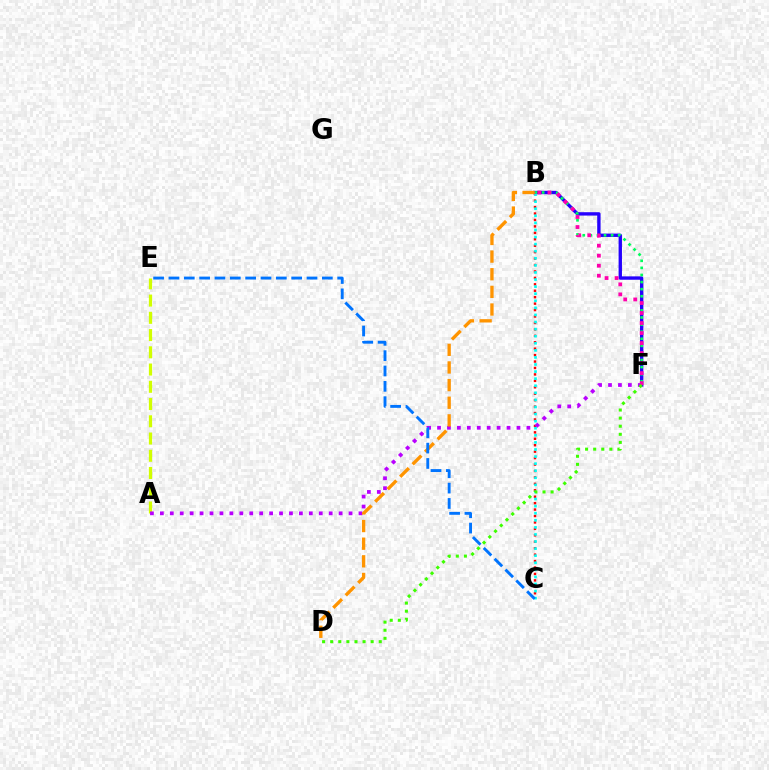{('A', 'E'): [{'color': '#d1ff00', 'line_style': 'dashed', 'thickness': 2.34}], ('B', 'F'): [{'color': '#2500ff', 'line_style': 'solid', 'thickness': 2.42}, {'color': '#00ff5c', 'line_style': 'dotted', 'thickness': 1.93}, {'color': '#ff00ac', 'line_style': 'dotted', 'thickness': 2.72}], ('B', 'C'): [{'color': '#ff0000', 'line_style': 'dotted', 'thickness': 1.75}, {'color': '#00fff6', 'line_style': 'dotted', 'thickness': 1.92}], ('A', 'F'): [{'color': '#b900ff', 'line_style': 'dotted', 'thickness': 2.7}], ('B', 'D'): [{'color': '#ff9400', 'line_style': 'dashed', 'thickness': 2.4}], ('C', 'E'): [{'color': '#0074ff', 'line_style': 'dashed', 'thickness': 2.08}], ('D', 'F'): [{'color': '#3dff00', 'line_style': 'dotted', 'thickness': 2.2}]}